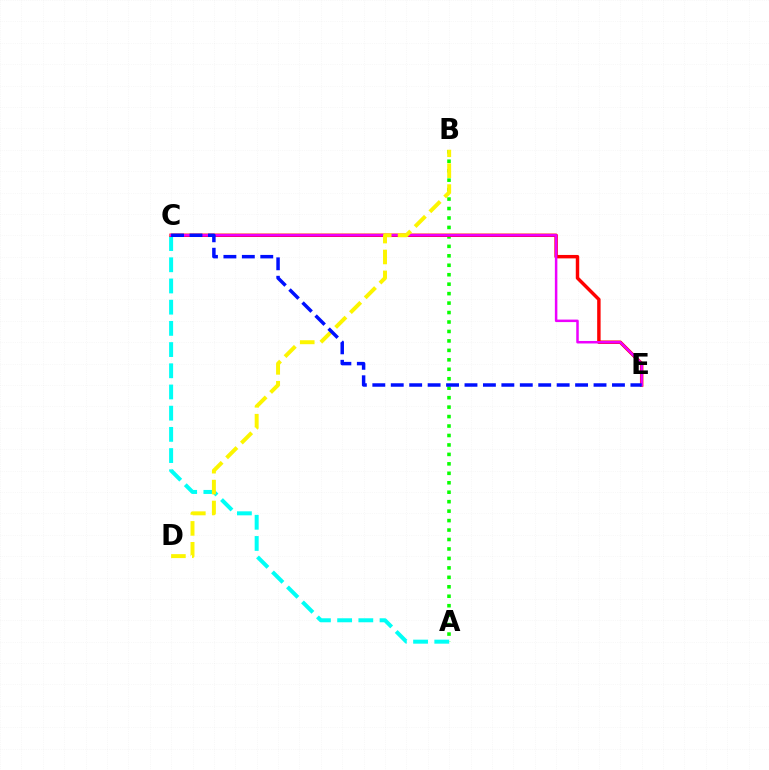{('A', 'B'): [{'color': '#08ff00', 'line_style': 'dotted', 'thickness': 2.57}], ('A', 'C'): [{'color': '#00fff6', 'line_style': 'dashed', 'thickness': 2.88}], ('C', 'E'): [{'color': '#ff0000', 'line_style': 'solid', 'thickness': 2.47}, {'color': '#ee00ff', 'line_style': 'solid', 'thickness': 1.8}, {'color': '#0010ff', 'line_style': 'dashed', 'thickness': 2.5}], ('B', 'D'): [{'color': '#fcf500', 'line_style': 'dashed', 'thickness': 2.84}]}